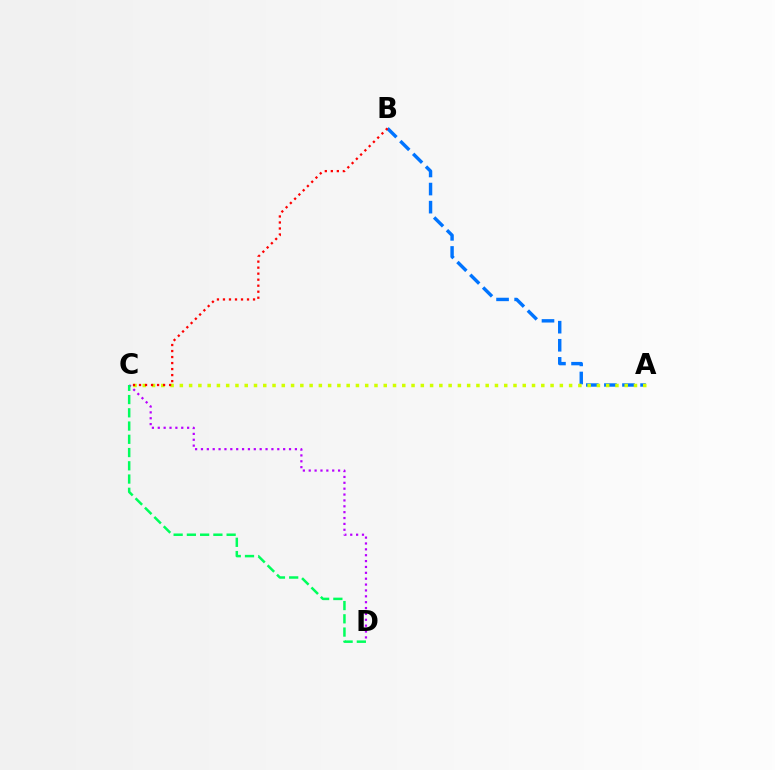{('A', 'B'): [{'color': '#0074ff', 'line_style': 'dashed', 'thickness': 2.46}], ('A', 'C'): [{'color': '#d1ff00', 'line_style': 'dotted', 'thickness': 2.52}], ('B', 'C'): [{'color': '#ff0000', 'line_style': 'dotted', 'thickness': 1.63}], ('C', 'D'): [{'color': '#b900ff', 'line_style': 'dotted', 'thickness': 1.6}, {'color': '#00ff5c', 'line_style': 'dashed', 'thickness': 1.8}]}